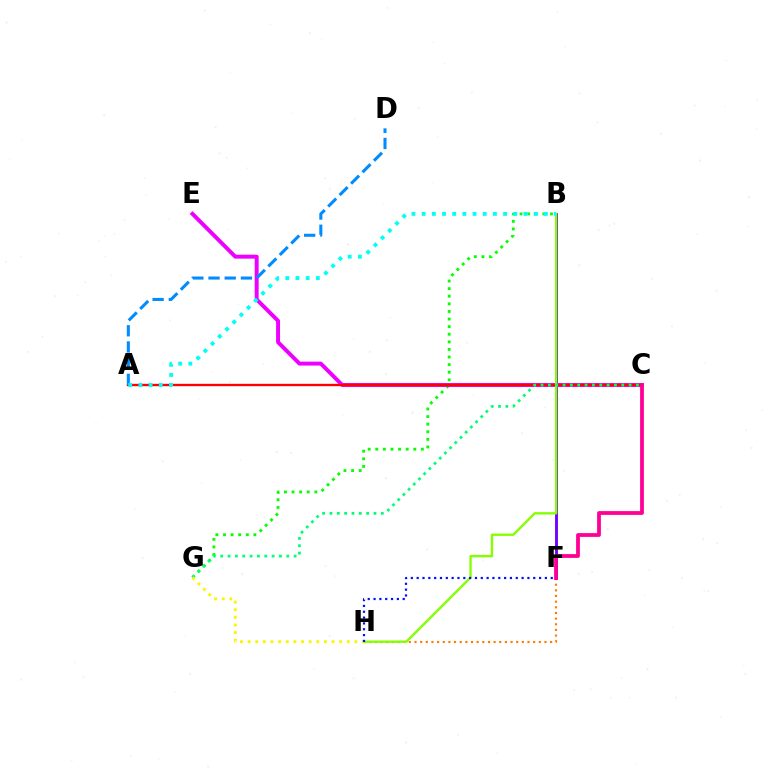{('F', 'H'): [{'color': '#ff7c00', 'line_style': 'dotted', 'thickness': 1.54}, {'color': '#0010ff', 'line_style': 'dotted', 'thickness': 1.58}], ('B', 'G'): [{'color': '#08ff00', 'line_style': 'dotted', 'thickness': 2.06}], ('B', 'F'): [{'color': '#7200ff', 'line_style': 'solid', 'thickness': 2.08}], ('C', 'E'): [{'color': '#ee00ff', 'line_style': 'solid', 'thickness': 2.84}], ('A', 'C'): [{'color': '#ff0000', 'line_style': 'solid', 'thickness': 1.68}], ('A', 'D'): [{'color': '#008cff', 'line_style': 'dashed', 'thickness': 2.2}], ('B', 'H'): [{'color': '#84ff00', 'line_style': 'solid', 'thickness': 1.69}], ('C', 'G'): [{'color': '#00ff74', 'line_style': 'dotted', 'thickness': 1.99}], ('G', 'H'): [{'color': '#fcf500', 'line_style': 'dotted', 'thickness': 2.07}], ('C', 'F'): [{'color': '#ff0094', 'line_style': 'solid', 'thickness': 2.72}], ('A', 'B'): [{'color': '#00fff6', 'line_style': 'dotted', 'thickness': 2.77}]}